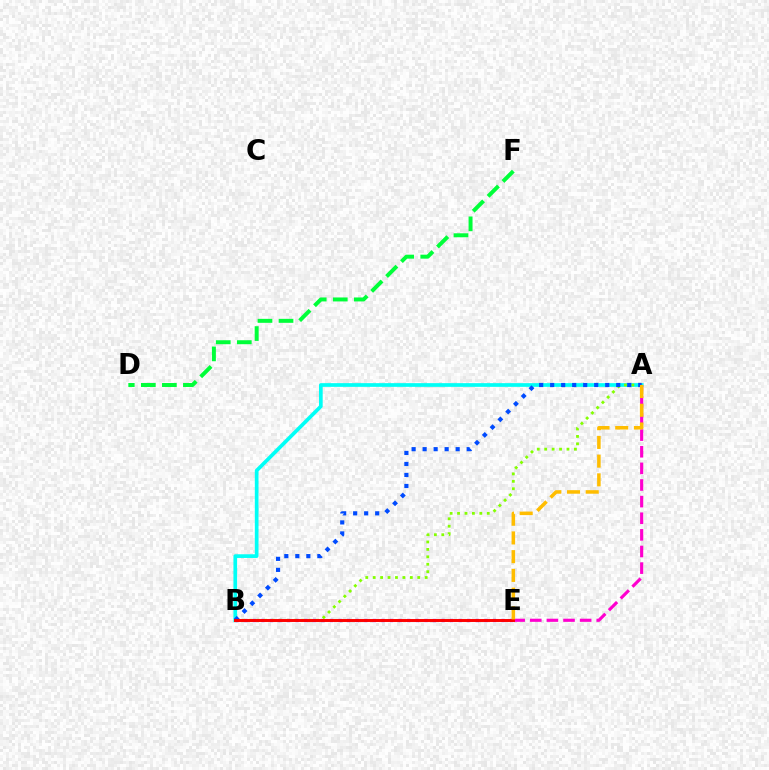{('A', 'B'): [{'color': '#00fff6', 'line_style': 'solid', 'thickness': 2.66}, {'color': '#84ff00', 'line_style': 'dotted', 'thickness': 2.02}, {'color': '#004bff', 'line_style': 'dotted', 'thickness': 2.99}], ('B', 'E'): [{'color': '#7200ff', 'line_style': 'dotted', 'thickness': 2.33}, {'color': '#ff0000', 'line_style': 'solid', 'thickness': 2.12}], ('D', 'F'): [{'color': '#00ff39', 'line_style': 'dashed', 'thickness': 2.86}], ('A', 'E'): [{'color': '#ff00cf', 'line_style': 'dashed', 'thickness': 2.26}, {'color': '#ffbd00', 'line_style': 'dashed', 'thickness': 2.54}]}